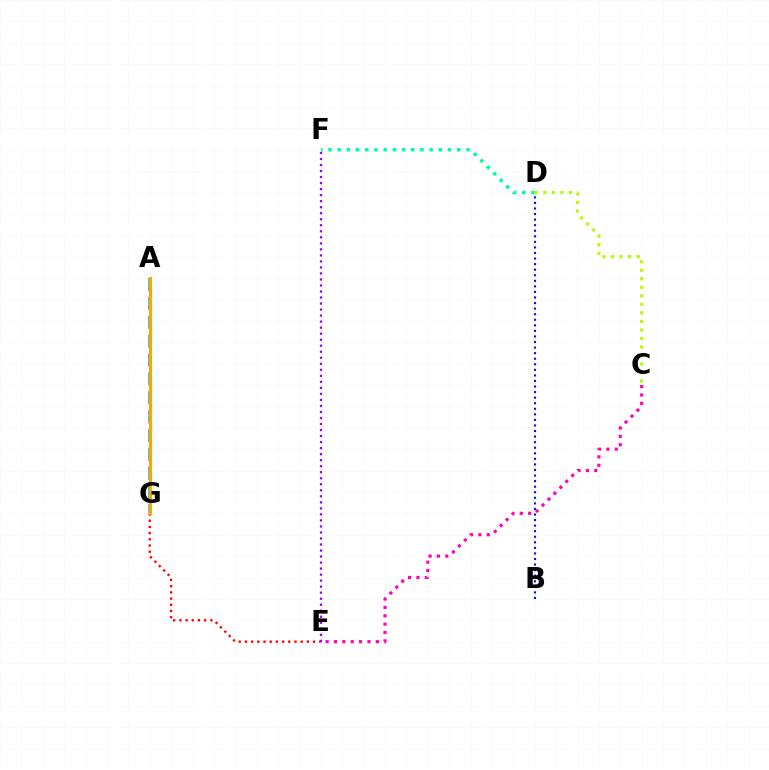{('B', 'D'): [{'color': '#0010ff', 'line_style': 'dotted', 'thickness': 1.51}], ('D', 'F'): [{'color': '#00ff9d', 'line_style': 'dotted', 'thickness': 2.5}], ('E', 'G'): [{'color': '#ff0000', 'line_style': 'dotted', 'thickness': 1.68}], ('A', 'G'): [{'color': '#00b5ff', 'line_style': 'dashed', 'thickness': 2.56}, {'color': '#08ff00', 'line_style': 'dashed', 'thickness': 1.92}, {'color': '#ffa500', 'line_style': 'solid', 'thickness': 2.22}], ('C', 'D'): [{'color': '#b3ff00', 'line_style': 'dotted', 'thickness': 2.32}], ('C', 'E'): [{'color': '#ff00bd', 'line_style': 'dotted', 'thickness': 2.28}], ('E', 'F'): [{'color': '#9b00ff', 'line_style': 'dotted', 'thickness': 1.64}]}